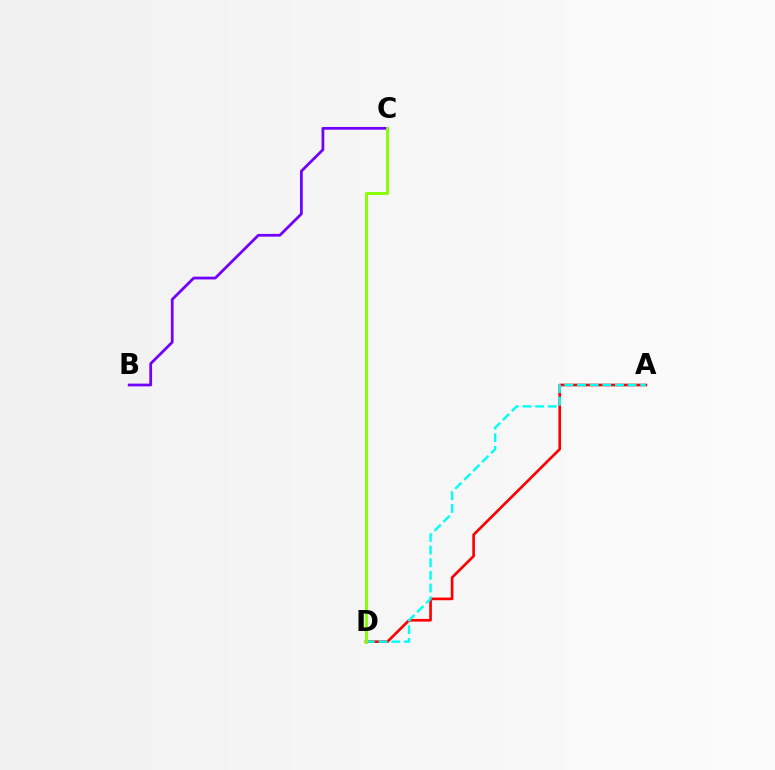{('A', 'D'): [{'color': '#ff0000', 'line_style': 'solid', 'thickness': 1.91}, {'color': '#00fff6', 'line_style': 'dashed', 'thickness': 1.72}], ('B', 'C'): [{'color': '#7200ff', 'line_style': 'solid', 'thickness': 1.98}], ('C', 'D'): [{'color': '#84ff00', 'line_style': 'solid', 'thickness': 2.08}]}